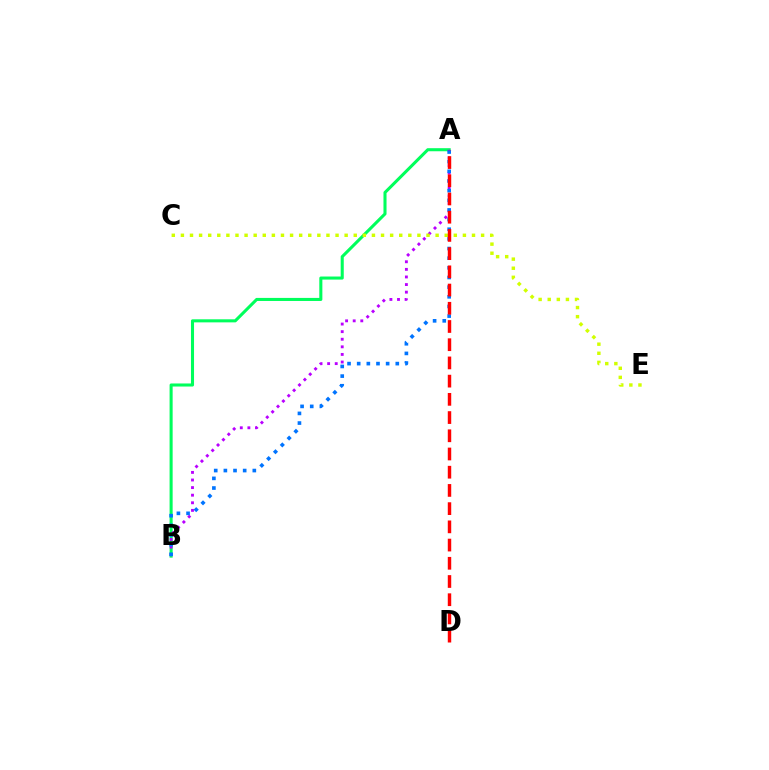{('A', 'B'): [{'color': '#00ff5c', 'line_style': 'solid', 'thickness': 2.2}, {'color': '#b900ff', 'line_style': 'dotted', 'thickness': 2.06}, {'color': '#0074ff', 'line_style': 'dotted', 'thickness': 2.62}], ('C', 'E'): [{'color': '#d1ff00', 'line_style': 'dotted', 'thickness': 2.47}], ('A', 'D'): [{'color': '#ff0000', 'line_style': 'dashed', 'thickness': 2.47}]}